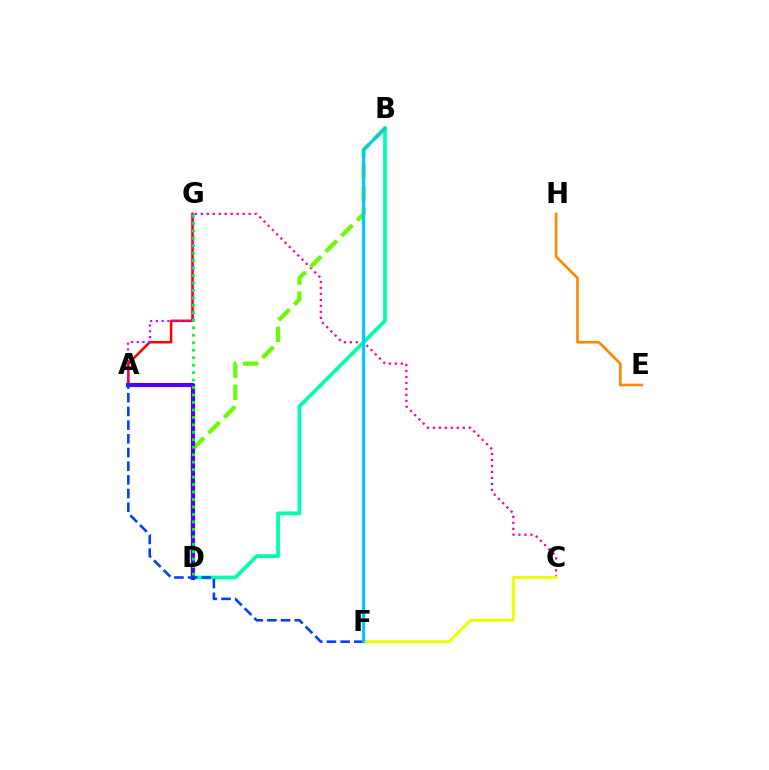{('C', 'G'): [{'color': '#ff00a0', 'line_style': 'dotted', 'thickness': 1.62}], ('B', 'D'): [{'color': '#00ffaf', 'line_style': 'solid', 'thickness': 2.7}, {'color': '#66ff00', 'line_style': 'dashed', 'thickness': 3.0}], ('A', 'G'): [{'color': '#ff0000', 'line_style': 'solid', 'thickness': 1.83}, {'color': '#d600ff', 'line_style': 'dotted', 'thickness': 1.56}], ('E', 'H'): [{'color': '#ff8800', 'line_style': 'solid', 'thickness': 1.92}], ('C', 'F'): [{'color': '#eeff00', 'line_style': 'solid', 'thickness': 2.16}], ('A', 'D'): [{'color': '#4f00ff', 'line_style': 'solid', 'thickness': 2.98}], ('A', 'F'): [{'color': '#003fff', 'line_style': 'dashed', 'thickness': 1.86}], ('B', 'F'): [{'color': '#00c7ff', 'line_style': 'solid', 'thickness': 2.22}], ('D', 'G'): [{'color': '#00ff27', 'line_style': 'dotted', 'thickness': 2.03}]}